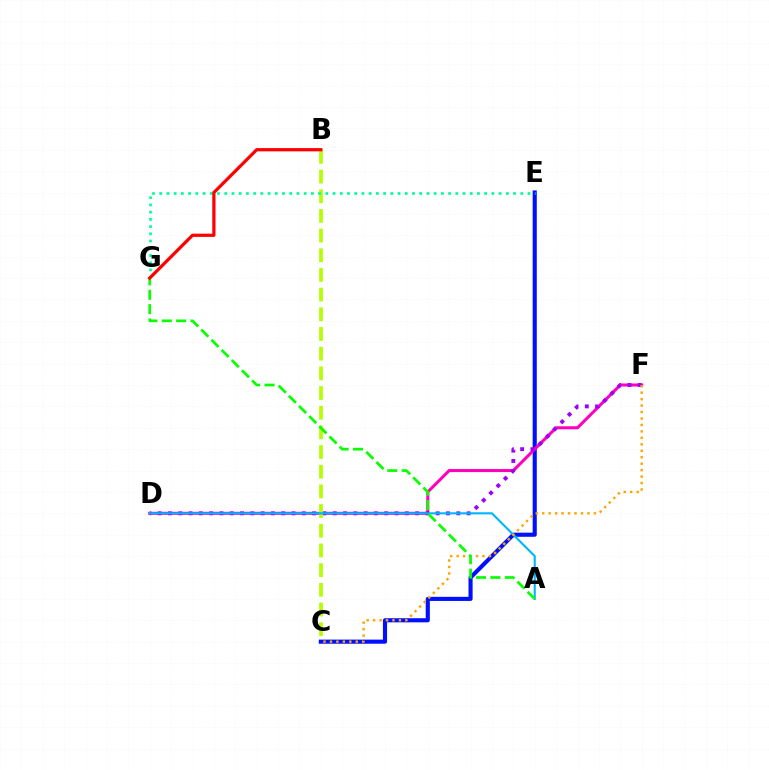{('C', 'E'): [{'color': '#0010ff', 'line_style': 'solid', 'thickness': 2.96}], ('D', 'F'): [{'color': '#ff00bd', 'line_style': 'solid', 'thickness': 2.19}, {'color': '#9b00ff', 'line_style': 'dotted', 'thickness': 2.8}], ('B', 'C'): [{'color': '#b3ff00', 'line_style': 'dashed', 'thickness': 2.67}], ('A', 'D'): [{'color': '#00b5ff', 'line_style': 'solid', 'thickness': 1.52}], ('C', 'F'): [{'color': '#ffa500', 'line_style': 'dotted', 'thickness': 1.75}], ('E', 'G'): [{'color': '#00ff9d', 'line_style': 'dotted', 'thickness': 1.96}], ('A', 'G'): [{'color': '#08ff00', 'line_style': 'dashed', 'thickness': 1.95}], ('B', 'G'): [{'color': '#ff0000', 'line_style': 'solid', 'thickness': 2.33}]}